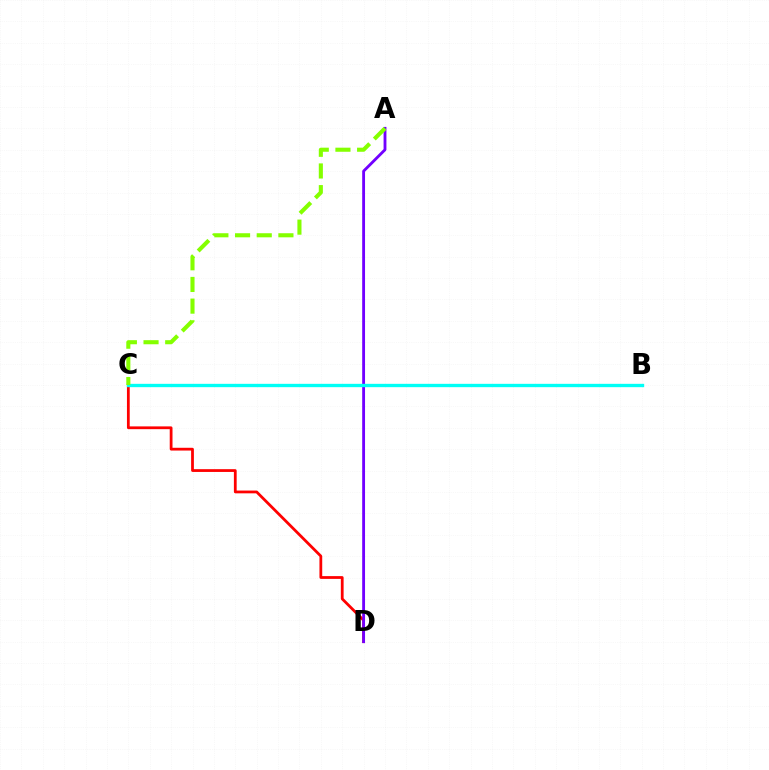{('C', 'D'): [{'color': '#ff0000', 'line_style': 'solid', 'thickness': 2.0}], ('A', 'D'): [{'color': '#7200ff', 'line_style': 'solid', 'thickness': 2.05}], ('B', 'C'): [{'color': '#00fff6', 'line_style': 'solid', 'thickness': 2.41}], ('A', 'C'): [{'color': '#84ff00', 'line_style': 'dashed', 'thickness': 2.94}]}